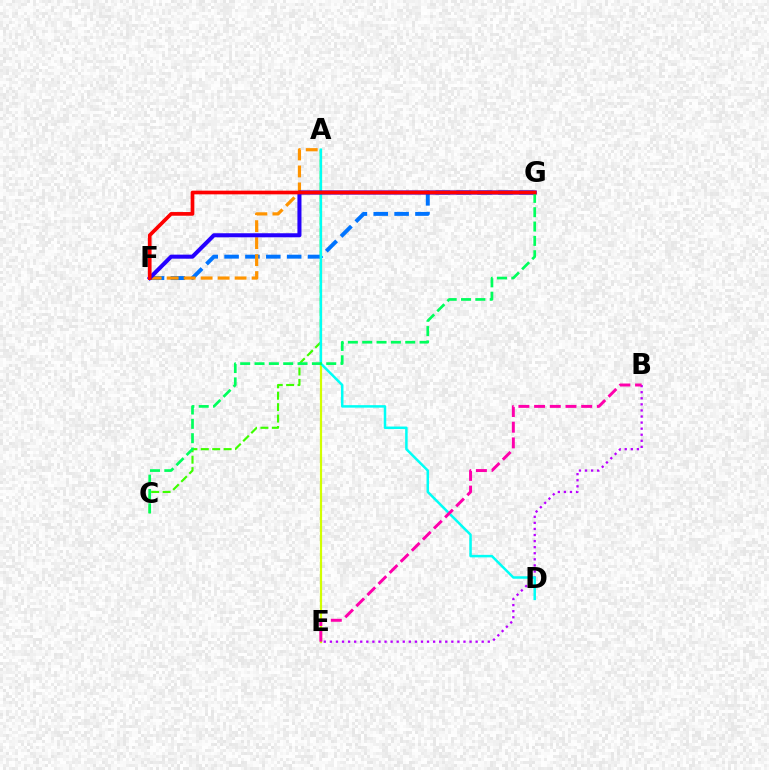{('A', 'E'): [{'color': '#d1ff00', 'line_style': 'solid', 'thickness': 1.58}], ('B', 'E'): [{'color': '#b900ff', 'line_style': 'dotted', 'thickness': 1.65}, {'color': '#ff00ac', 'line_style': 'dashed', 'thickness': 2.13}], ('A', 'C'): [{'color': '#3dff00', 'line_style': 'dashed', 'thickness': 1.55}], ('F', 'G'): [{'color': '#0074ff', 'line_style': 'dashed', 'thickness': 2.83}, {'color': '#2500ff', 'line_style': 'solid', 'thickness': 2.91}, {'color': '#ff0000', 'line_style': 'solid', 'thickness': 2.66}], ('A', 'D'): [{'color': '#00fff6', 'line_style': 'solid', 'thickness': 1.8}], ('A', 'F'): [{'color': '#ff9400', 'line_style': 'dashed', 'thickness': 2.31}], ('C', 'G'): [{'color': '#00ff5c', 'line_style': 'dashed', 'thickness': 1.95}]}